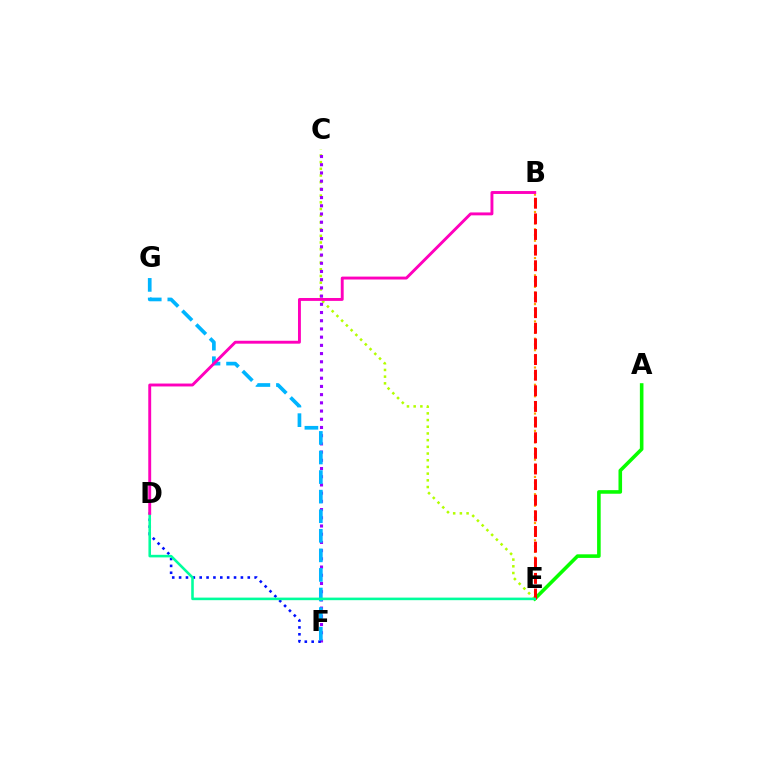{('A', 'E'): [{'color': '#08ff00', 'line_style': 'solid', 'thickness': 2.59}], ('C', 'E'): [{'color': '#b3ff00', 'line_style': 'dotted', 'thickness': 1.82}], ('C', 'F'): [{'color': '#9b00ff', 'line_style': 'dotted', 'thickness': 2.23}], ('B', 'E'): [{'color': '#ffa500', 'line_style': 'dotted', 'thickness': 1.57}, {'color': '#ff0000', 'line_style': 'dashed', 'thickness': 2.12}], ('D', 'F'): [{'color': '#0010ff', 'line_style': 'dotted', 'thickness': 1.87}], ('F', 'G'): [{'color': '#00b5ff', 'line_style': 'dashed', 'thickness': 2.66}], ('D', 'E'): [{'color': '#00ff9d', 'line_style': 'solid', 'thickness': 1.85}], ('B', 'D'): [{'color': '#ff00bd', 'line_style': 'solid', 'thickness': 2.09}]}